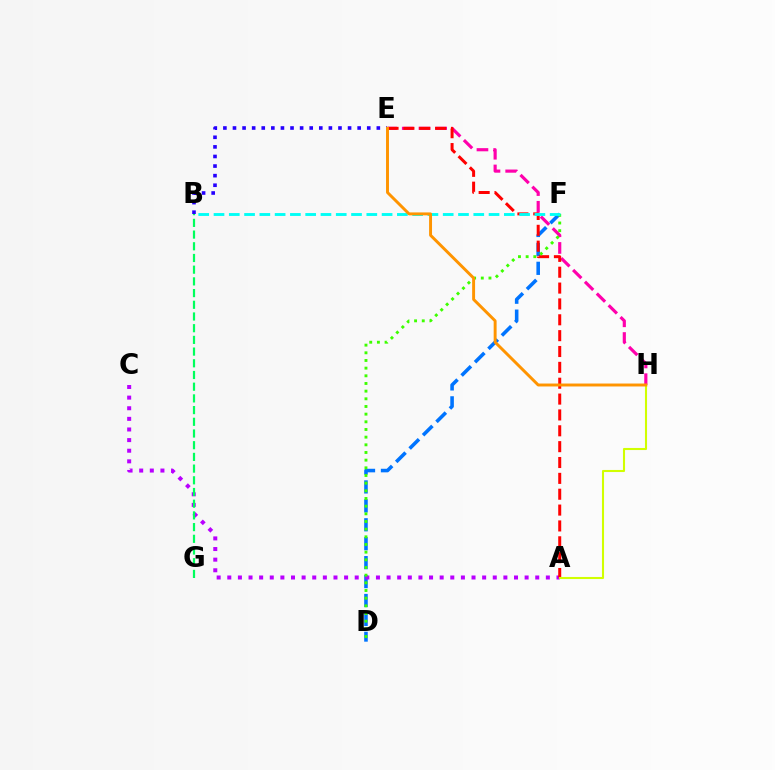{('D', 'F'): [{'color': '#0074ff', 'line_style': 'dashed', 'thickness': 2.57}, {'color': '#3dff00', 'line_style': 'dotted', 'thickness': 2.08}], ('A', 'C'): [{'color': '#b900ff', 'line_style': 'dotted', 'thickness': 2.89}], ('E', 'H'): [{'color': '#ff00ac', 'line_style': 'dashed', 'thickness': 2.27}, {'color': '#ff9400', 'line_style': 'solid', 'thickness': 2.11}], ('A', 'E'): [{'color': '#ff0000', 'line_style': 'dashed', 'thickness': 2.15}], ('A', 'H'): [{'color': '#d1ff00', 'line_style': 'solid', 'thickness': 1.51}], ('B', 'F'): [{'color': '#00fff6', 'line_style': 'dashed', 'thickness': 2.08}], ('B', 'E'): [{'color': '#2500ff', 'line_style': 'dotted', 'thickness': 2.61}], ('B', 'G'): [{'color': '#00ff5c', 'line_style': 'dashed', 'thickness': 1.59}]}